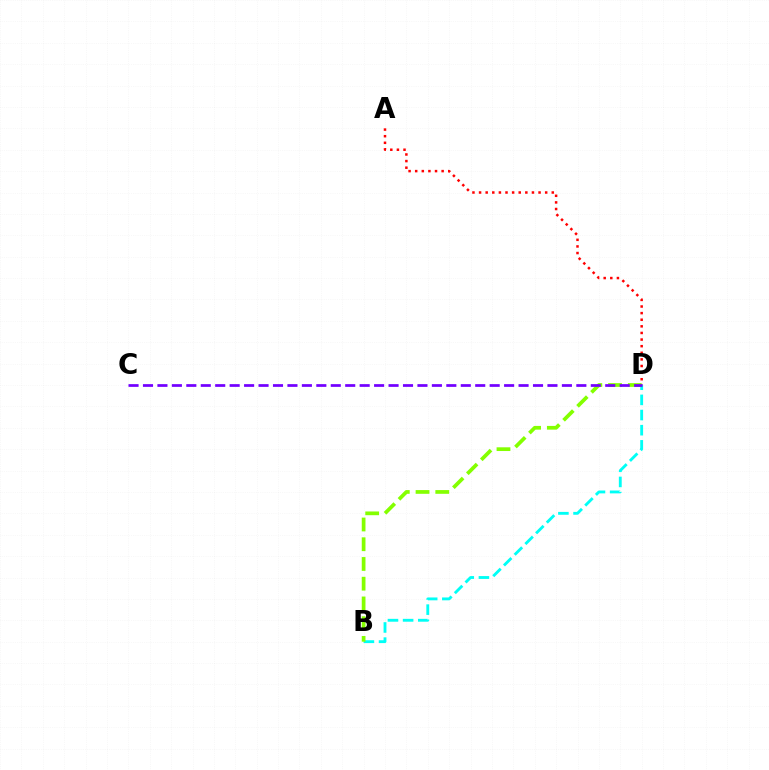{('A', 'D'): [{'color': '#ff0000', 'line_style': 'dotted', 'thickness': 1.8}], ('B', 'D'): [{'color': '#00fff6', 'line_style': 'dashed', 'thickness': 2.06}, {'color': '#84ff00', 'line_style': 'dashed', 'thickness': 2.68}], ('C', 'D'): [{'color': '#7200ff', 'line_style': 'dashed', 'thickness': 1.96}]}